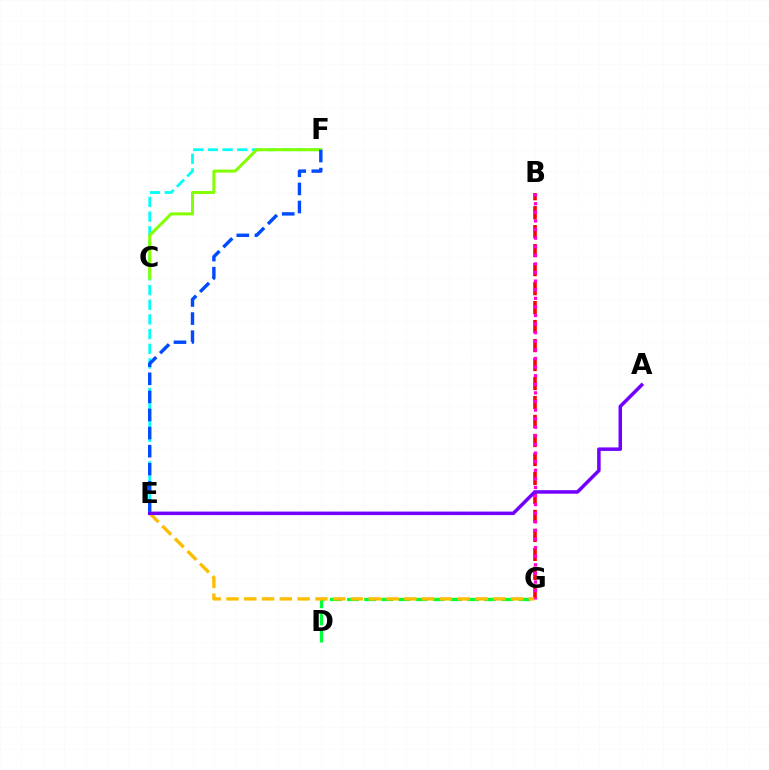{('B', 'G'): [{'color': '#ff0000', 'line_style': 'dashed', 'thickness': 2.58}, {'color': '#ff00cf', 'line_style': 'dotted', 'thickness': 2.34}], ('D', 'G'): [{'color': '#00ff39', 'line_style': 'dashed', 'thickness': 2.33}], ('E', 'F'): [{'color': '#00fff6', 'line_style': 'dashed', 'thickness': 2.0}, {'color': '#004bff', 'line_style': 'dashed', 'thickness': 2.46}], ('E', 'G'): [{'color': '#ffbd00', 'line_style': 'dashed', 'thickness': 2.42}], ('C', 'F'): [{'color': '#84ff00', 'line_style': 'solid', 'thickness': 2.16}], ('A', 'E'): [{'color': '#7200ff', 'line_style': 'solid', 'thickness': 2.52}]}